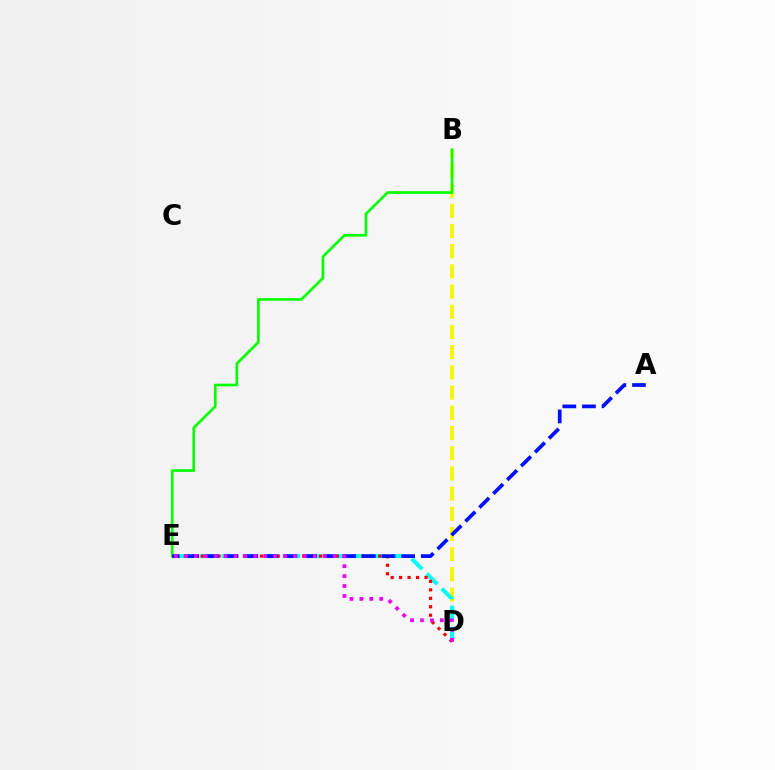{('B', 'D'): [{'color': '#fcf500', 'line_style': 'dashed', 'thickness': 2.74}], ('B', 'E'): [{'color': '#08ff00', 'line_style': 'solid', 'thickness': 1.93}], ('D', 'E'): [{'color': '#00fff6', 'line_style': 'dashed', 'thickness': 2.88}, {'color': '#ff0000', 'line_style': 'dotted', 'thickness': 2.3}, {'color': '#ee00ff', 'line_style': 'dotted', 'thickness': 2.7}], ('A', 'E'): [{'color': '#0010ff', 'line_style': 'dashed', 'thickness': 2.67}]}